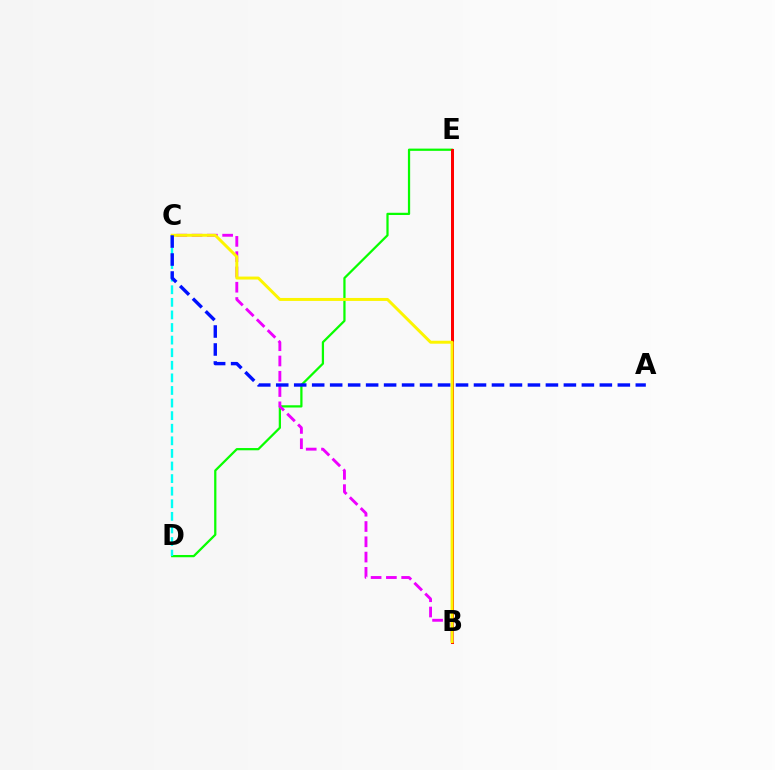{('D', 'E'): [{'color': '#08ff00', 'line_style': 'solid', 'thickness': 1.62}], ('C', 'D'): [{'color': '#00fff6', 'line_style': 'dashed', 'thickness': 1.71}], ('B', 'E'): [{'color': '#ff0000', 'line_style': 'solid', 'thickness': 2.17}], ('B', 'C'): [{'color': '#ee00ff', 'line_style': 'dashed', 'thickness': 2.08}, {'color': '#fcf500', 'line_style': 'solid', 'thickness': 2.14}], ('A', 'C'): [{'color': '#0010ff', 'line_style': 'dashed', 'thickness': 2.44}]}